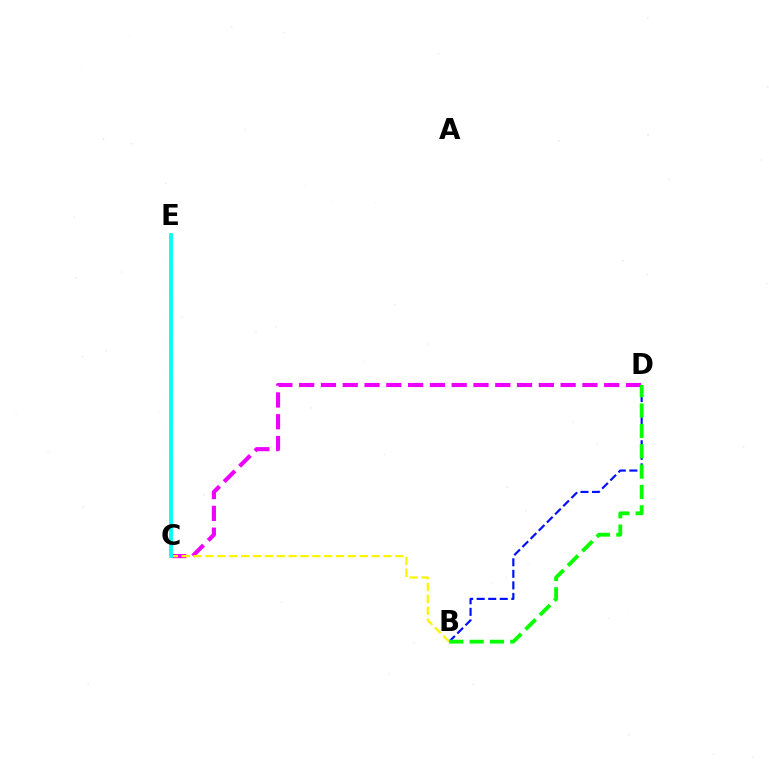{('C', 'D'): [{'color': '#ee00ff', 'line_style': 'dashed', 'thickness': 2.96}], ('B', 'D'): [{'color': '#0010ff', 'line_style': 'dashed', 'thickness': 1.57}, {'color': '#08ff00', 'line_style': 'dashed', 'thickness': 2.77}], ('B', 'C'): [{'color': '#fcf500', 'line_style': 'dashed', 'thickness': 1.61}], ('C', 'E'): [{'color': '#ff0000', 'line_style': 'dotted', 'thickness': 1.69}, {'color': '#00fff6', 'line_style': 'solid', 'thickness': 2.72}]}